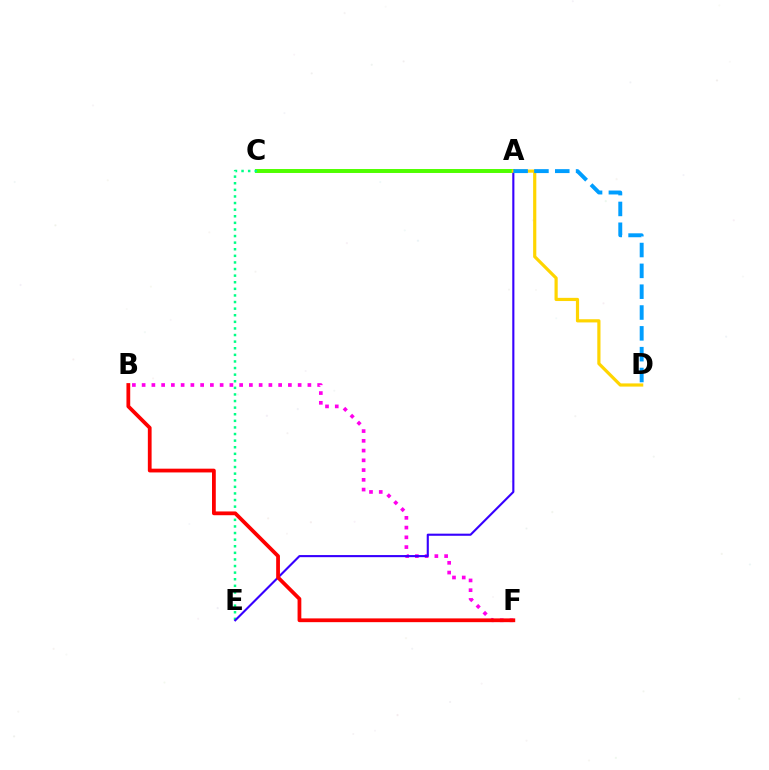{('B', 'F'): [{'color': '#ff00ed', 'line_style': 'dotted', 'thickness': 2.65}, {'color': '#ff0000', 'line_style': 'solid', 'thickness': 2.71}], ('A', 'C'): [{'color': '#4fff00', 'line_style': 'solid', 'thickness': 2.84}], ('C', 'E'): [{'color': '#00ff86', 'line_style': 'dotted', 'thickness': 1.79}], ('A', 'E'): [{'color': '#3700ff', 'line_style': 'solid', 'thickness': 1.52}], ('A', 'D'): [{'color': '#ffd500', 'line_style': 'solid', 'thickness': 2.3}, {'color': '#009eff', 'line_style': 'dashed', 'thickness': 2.83}]}